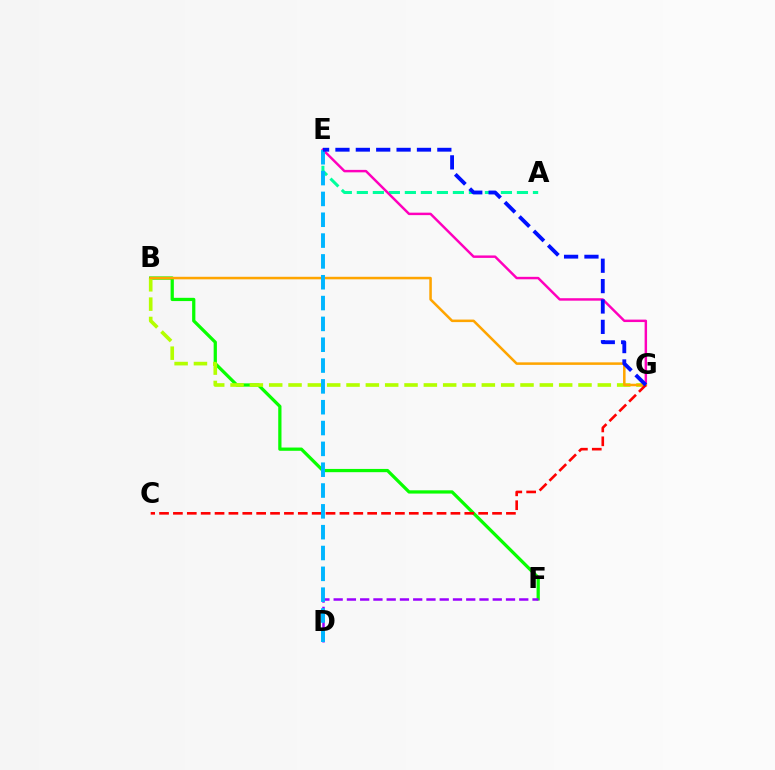{('A', 'E'): [{'color': '#00ff9d', 'line_style': 'dashed', 'thickness': 2.17}], ('B', 'F'): [{'color': '#08ff00', 'line_style': 'solid', 'thickness': 2.34}], ('E', 'G'): [{'color': '#ff00bd', 'line_style': 'solid', 'thickness': 1.77}, {'color': '#0010ff', 'line_style': 'dashed', 'thickness': 2.77}], ('B', 'G'): [{'color': '#b3ff00', 'line_style': 'dashed', 'thickness': 2.63}, {'color': '#ffa500', 'line_style': 'solid', 'thickness': 1.83}], ('C', 'G'): [{'color': '#ff0000', 'line_style': 'dashed', 'thickness': 1.88}], ('D', 'F'): [{'color': '#9b00ff', 'line_style': 'dashed', 'thickness': 1.8}], ('D', 'E'): [{'color': '#00b5ff', 'line_style': 'dashed', 'thickness': 2.83}]}